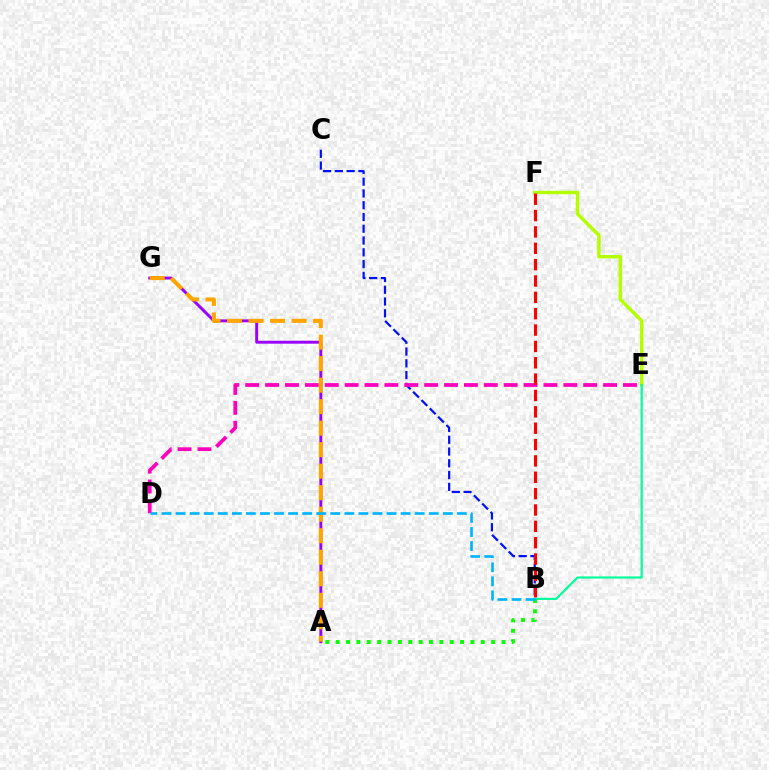{('A', 'G'): [{'color': '#9b00ff', 'line_style': 'solid', 'thickness': 2.1}, {'color': '#ffa500', 'line_style': 'dashed', 'thickness': 2.92}], ('E', 'F'): [{'color': '#b3ff00', 'line_style': 'solid', 'thickness': 2.47}], ('B', 'E'): [{'color': '#00ff9d', 'line_style': 'solid', 'thickness': 1.59}], ('A', 'B'): [{'color': '#08ff00', 'line_style': 'dotted', 'thickness': 2.82}], ('B', 'C'): [{'color': '#0010ff', 'line_style': 'dashed', 'thickness': 1.6}], ('D', 'E'): [{'color': '#ff00bd', 'line_style': 'dashed', 'thickness': 2.7}], ('B', 'F'): [{'color': '#ff0000', 'line_style': 'dashed', 'thickness': 2.22}], ('B', 'D'): [{'color': '#00b5ff', 'line_style': 'dashed', 'thickness': 1.91}]}